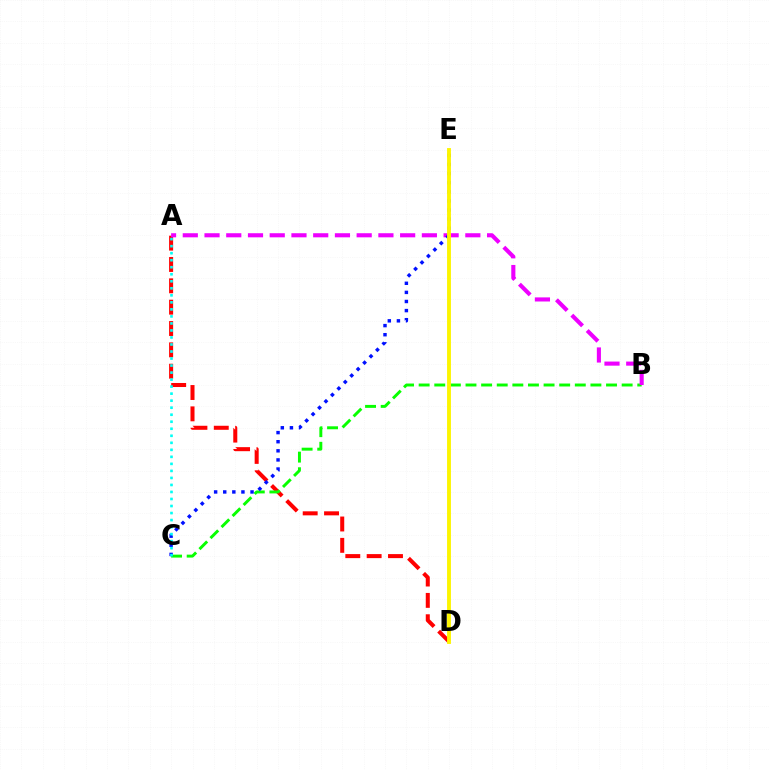{('A', 'D'): [{'color': '#ff0000', 'line_style': 'dashed', 'thickness': 2.9}], ('B', 'C'): [{'color': '#08ff00', 'line_style': 'dashed', 'thickness': 2.12}], ('A', 'B'): [{'color': '#ee00ff', 'line_style': 'dashed', 'thickness': 2.95}], ('C', 'E'): [{'color': '#0010ff', 'line_style': 'dotted', 'thickness': 2.47}], ('A', 'C'): [{'color': '#00fff6', 'line_style': 'dotted', 'thickness': 1.91}], ('D', 'E'): [{'color': '#fcf500', 'line_style': 'solid', 'thickness': 2.79}]}